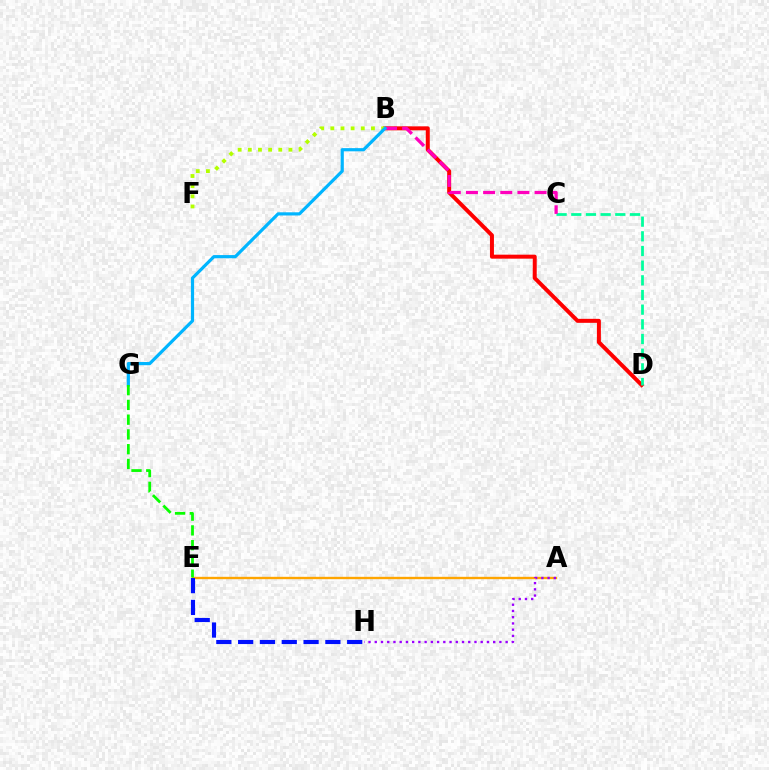{('B', 'D'): [{'color': '#ff0000', 'line_style': 'solid', 'thickness': 2.87}], ('C', 'D'): [{'color': '#00ff9d', 'line_style': 'dashed', 'thickness': 1.99}], ('A', 'E'): [{'color': '#ffa500', 'line_style': 'solid', 'thickness': 1.7}], ('E', 'H'): [{'color': '#0010ff', 'line_style': 'dashed', 'thickness': 2.96}], ('B', 'F'): [{'color': '#b3ff00', 'line_style': 'dotted', 'thickness': 2.76}], ('B', 'C'): [{'color': '#ff00bd', 'line_style': 'dashed', 'thickness': 2.33}], ('A', 'H'): [{'color': '#9b00ff', 'line_style': 'dotted', 'thickness': 1.69}], ('B', 'G'): [{'color': '#00b5ff', 'line_style': 'solid', 'thickness': 2.3}], ('E', 'G'): [{'color': '#08ff00', 'line_style': 'dashed', 'thickness': 2.01}]}